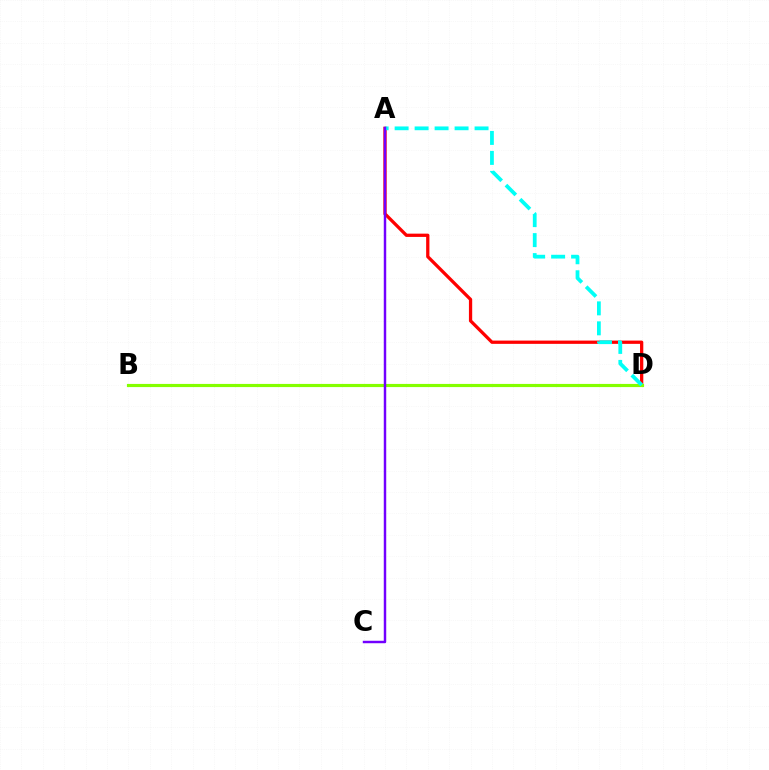{('A', 'D'): [{'color': '#ff0000', 'line_style': 'solid', 'thickness': 2.35}, {'color': '#00fff6', 'line_style': 'dashed', 'thickness': 2.71}], ('B', 'D'): [{'color': '#84ff00', 'line_style': 'solid', 'thickness': 2.27}], ('A', 'C'): [{'color': '#7200ff', 'line_style': 'solid', 'thickness': 1.77}]}